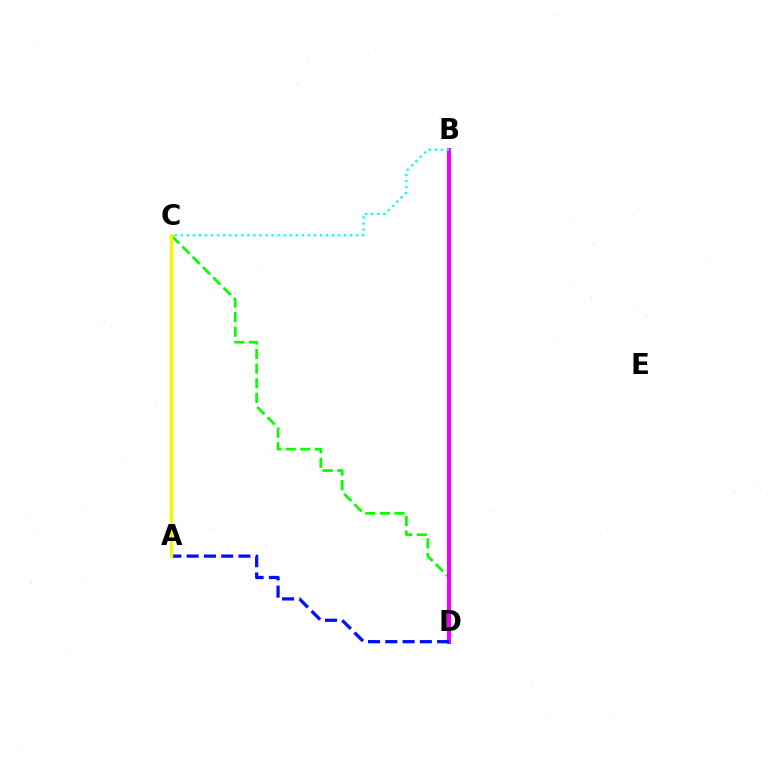{('C', 'D'): [{'color': '#08ff00', 'line_style': 'dashed', 'thickness': 1.98}], ('B', 'D'): [{'color': '#ee00ff', 'line_style': 'solid', 'thickness': 2.9}], ('A', 'C'): [{'color': '#ff0000', 'line_style': 'solid', 'thickness': 1.9}, {'color': '#fcf500', 'line_style': 'solid', 'thickness': 2.37}], ('A', 'D'): [{'color': '#0010ff', 'line_style': 'dashed', 'thickness': 2.35}], ('B', 'C'): [{'color': '#00fff6', 'line_style': 'dotted', 'thickness': 1.64}]}